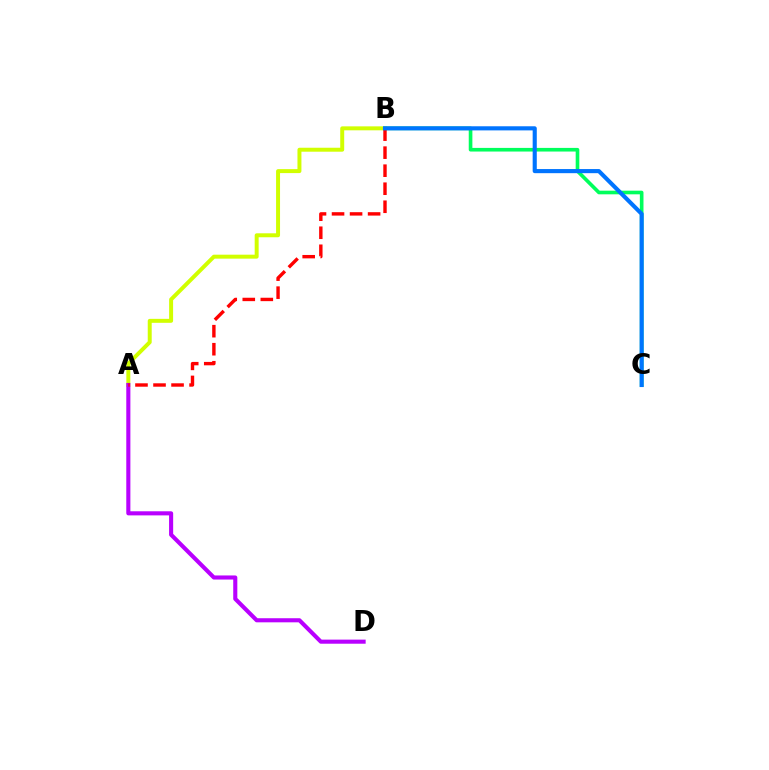{('A', 'B'): [{'color': '#d1ff00', 'line_style': 'solid', 'thickness': 2.86}, {'color': '#ff0000', 'line_style': 'dashed', 'thickness': 2.45}], ('A', 'D'): [{'color': '#b900ff', 'line_style': 'solid', 'thickness': 2.95}], ('B', 'C'): [{'color': '#00ff5c', 'line_style': 'solid', 'thickness': 2.62}, {'color': '#0074ff', 'line_style': 'solid', 'thickness': 2.97}]}